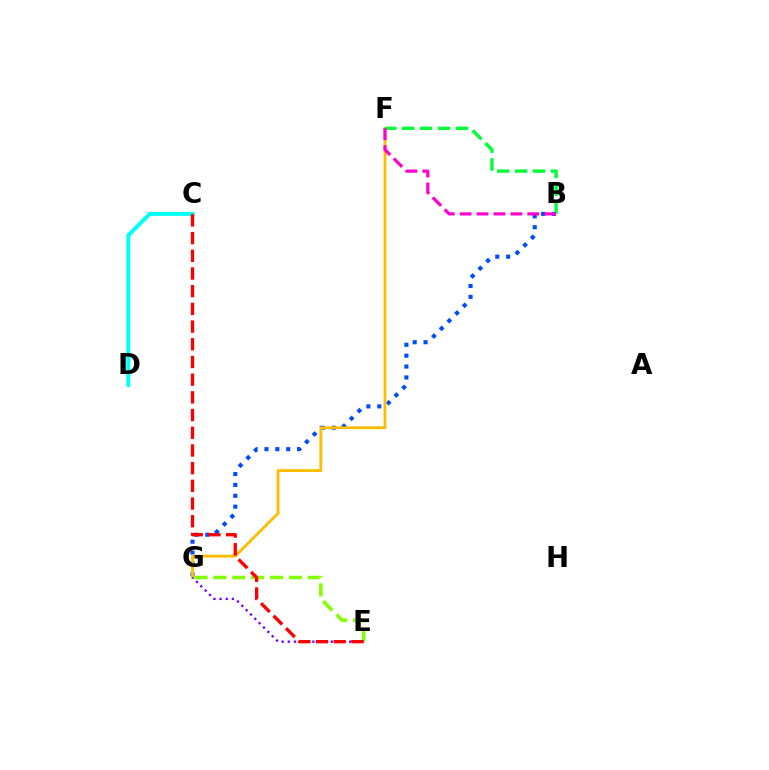{('B', 'G'): [{'color': '#004bff', 'line_style': 'dotted', 'thickness': 2.96}], ('F', 'G'): [{'color': '#ffbd00', 'line_style': 'solid', 'thickness': 2.04}], ('B', 'F'): [{'color': '#00ff39', 'line_style': 'dashed', 'thickness': 2.43}, {'color': '#ff00cf', 'line_style': 'dashed', 'thickness': 2.3}], ('E', 'G'): [{'color': '#7200ff', 'line_style': 'dotted', 'thickness': 1.67}, {'color': '#84ff00', 'line_style': 'dashed', 'thickness': 2.56}], ('C', 'D'): [{'color': '#00fff6', 'line_style': 'solid', 'thickness': 2.86}], ('C', 'E'): [{'color': '#ff0000', 'line_style': 'dashed', 'thickness': 2.4}]}